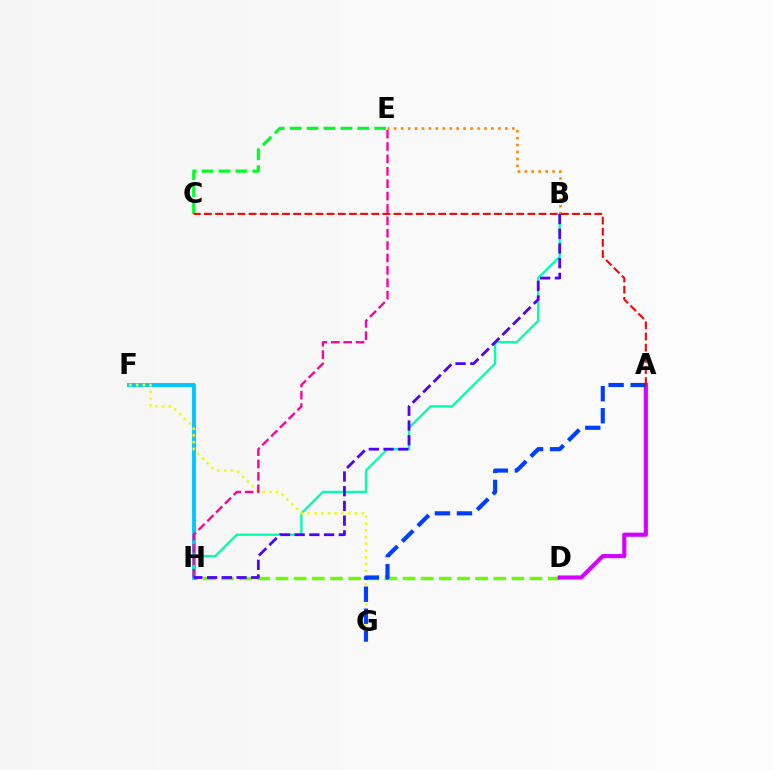{('D', 'H'): [{'color': '#66ff00', 'line_style': 'dashed', 'thickness': 2.46}], ('F', 'H'): [{'color': '#00c7ff', 'line_style': 'solid', 'thickness': 2.8}], ('B', 'H'): [{'color': '#00ffaf', 'line_style': 'solid', 'thickness': 1.69}, {'color': '#4f00ff', 'line_style': 'dashed', 'thickness': 2.0}], ('F', 'G'): [{'color': '#eeff00', 'line_style': 'dotted', 'thickness': 1.83}], ('B', 'E'): [{'color': '#ff8800', 'line_style': 'dotted', 'thickness': 1.89}], ('E', 'H'): [{'color': '#ff00a0', 'line_style': 'dashed', 'thickness': 1.68}], ('A', 'D'): [{'color': '#d600ff', 'line_style': 'solid', 'thickness': 2.97}], ('A', 'G'): [{'color': '#003fff', 'line_style': 'dashed', 'thickness': 2.99}], ('C', 'E'): [{'color': '#00ff27', 'line_style': 'dashed', 'thickness': 2.3}], ('A', 'C'): [{'color': '#ff0000', 'line_style': 'dashed', 'thickness': 1.52}]}